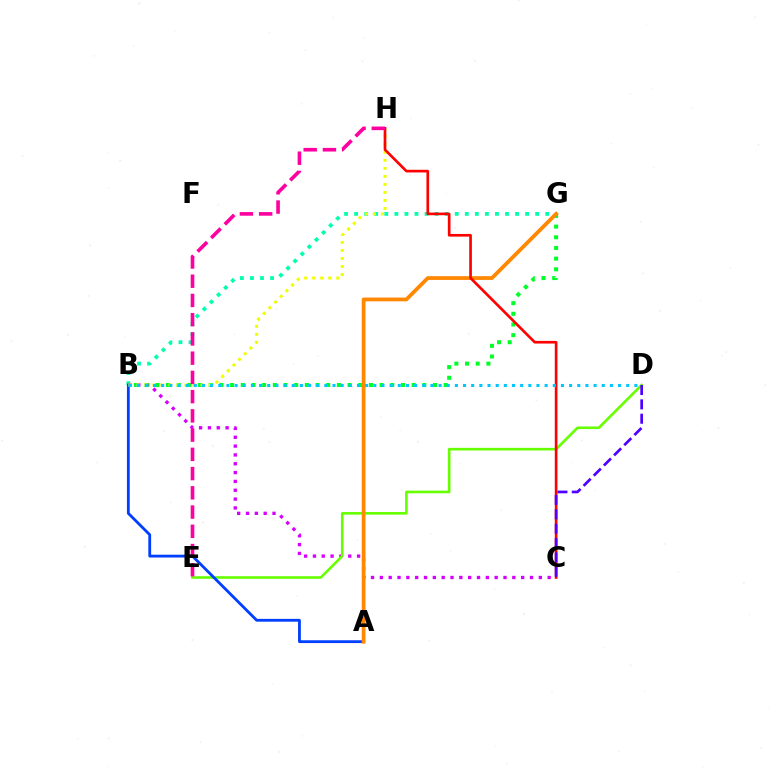{('B', 'G'): [{'color': '#00ffaf', 'line_style': 'dotted', 'thickness': 2.73}, {'color': '#00ff27', 'line_style': 'dotted', 'thickness': 2.9}], ('B', 'C'): [{'color': '#d600ff', 'line_style': 'dotted', 'thickness': 2.4}], ('D', 'E'): [{'color': '#66ff00', 'line_style': 'solid', 'thickness': 1.88}], ('A', 'B'): [{'color': '#003fff', 'line_style': 'solid', 'thickness': 2.02}], ('B', 'H'): [{'color': '#eeff00', 'line_style': 'dotted', 'thickness': 2.18}], ('A', 'G'): [{'color': '#ff8800', 'line_style': 'solid', 'thickness': 2.71}], ('C', 'H'): [{'color': '#ff0000', 'line_style': 'solid', 'thickness': 1.91}], ('B', 'D'): [{'color': '#00c7ff', 'line_style': 'dotted', 'thickness': 2.22}], ('C', 'D'): [{'color': '#4f00ff', 'line_style': 'dashed', 'thickness': 1.95}], ('E', 'H'): [{'color': '#ff00a0', 'line_style': 'dashed', 'thickness': 2.61}]}